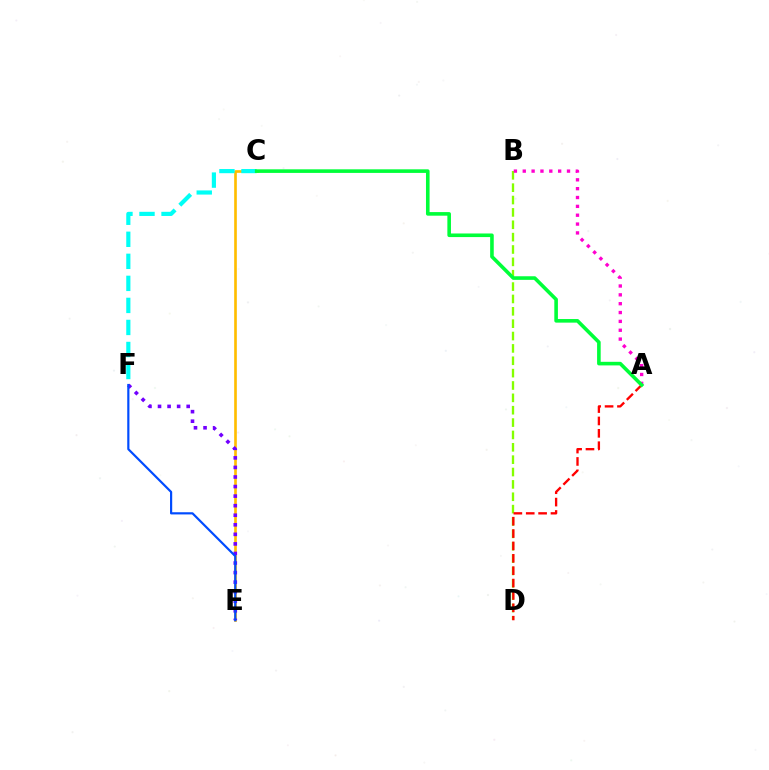{('B', 'D'): [{'color': '#84ff00', 'line_style': 'dashed', 'thickness': 1.68}], ('C', 'E'): [{'color': '#ffbd00', 'line_style': 'solid', 'thickness': 1.92}], ('A', 'B'): [{'color': '#ff00cf', 'line_style': 'dotted', 'thickness': 2.4}], ('C', 'F'): [{'color': '#00fff6', 'line_style': 'dashed', 'thickness': 2.99}], ('E', 'F'): [{'color': '#7200ff', 'line_style': 'dotted', 'thickness': 2.6}, {'color': '#004bff', 'line_style': 'solid', 'thickness': 1.57}], ('A', 'D'): [{'color': '#ff0000', 'line_style': 'dashed', 'thickness': 1.68}], ('A', 'C'): [{'color': '#00ff39', 'line_style': 'solid', 'thickness': 2.59}]}